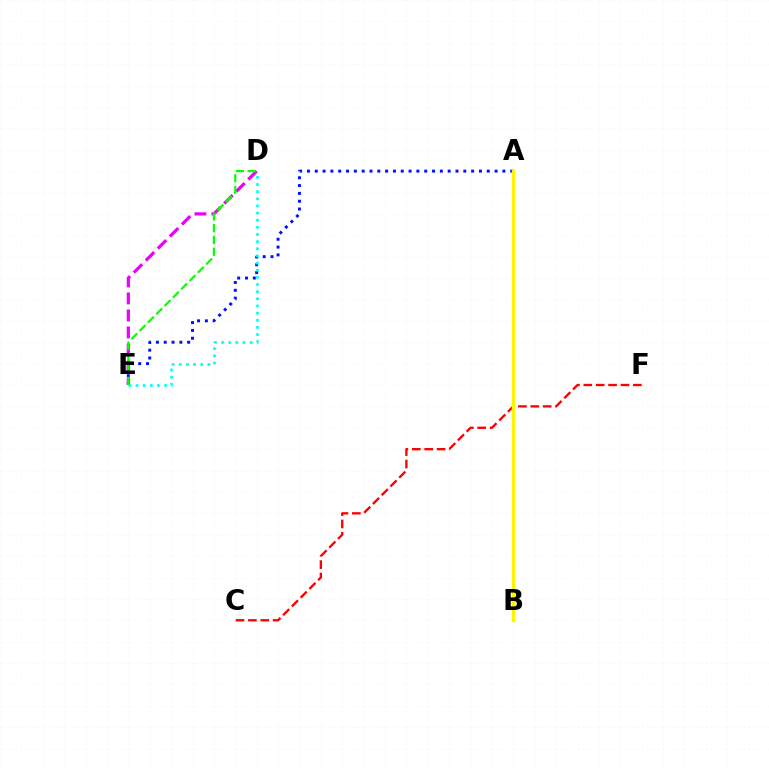{('C', 'F'): [{'color': '#ff0000', 'line_style': 'dashed', 'thickness': 1.68}], ('A', 'E'): [{'color': '#0010ff', 'line_style': 'dotted', 'thickness': 2.12}], ('A', 'B'): [{'color': '#fcf500', 'line_style': 'solid', 'thickness': 2.41}], ('D', 'E'): [{'color': '#ee00ff', 'line_style': 'dashed', 'thickness': 2.31}, {'color': '#00fff6', 'line_style': 'dotted', 'thickness': 1.94}, {'color': '#08ff00', 'line_style': 'dashed', 'thickness': 1.6}]}